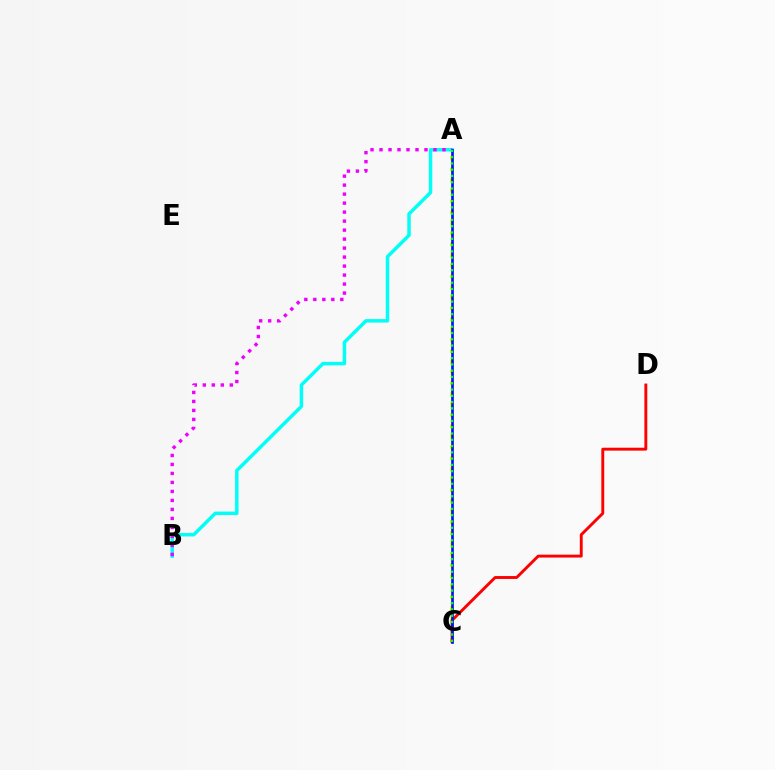{('A', 'C'): [{'color': '#fcf500', 'line_style': 'dotted', 'thickness': 2.91}, {'color': '#0010ff', 'line_style': 'solid', 'thickness': 1.92}, {'color': '#08ff00', 'line_style': 'dotted', 'thickness': 1.71}], ('A', 'B'): [{'color': '#00fff6', 'line_style': 'solid', 'thickness': 2.5}, {'color': '#ee00ff', 'line_style': 'dotted', 'thickness': 2.44}], ('C', 'D'): [{'color': '#ff0000', 'line_style': 'solid', 'thickness': 2.09}]}